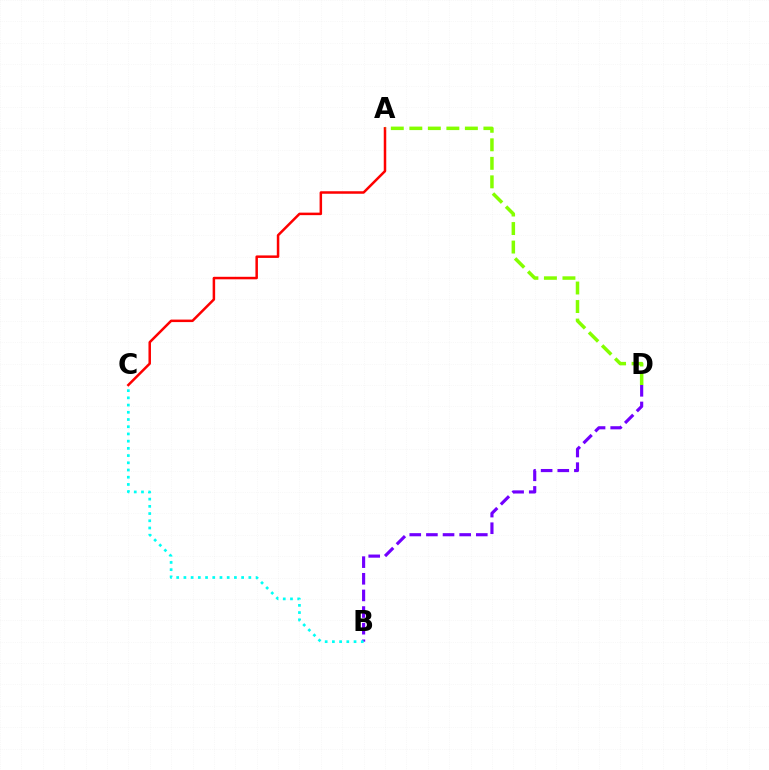{('A', 'C'): [{'color': '#ff0000', 'line_style': 'solid', 'thickness': 1.8}], ('A', 'D'): [{'color': '#84ff00', 'line_style': 'dashed', 'thickness': 2.52}], ('B', 'D'): [{'color': '#7200ff', 'line_style': 'dashed', 'thickness': 2.26}], ('B', 'C'): [{'color': '#00fff6', 'line_style': 'dotted', 'thickness': 1.96}]}